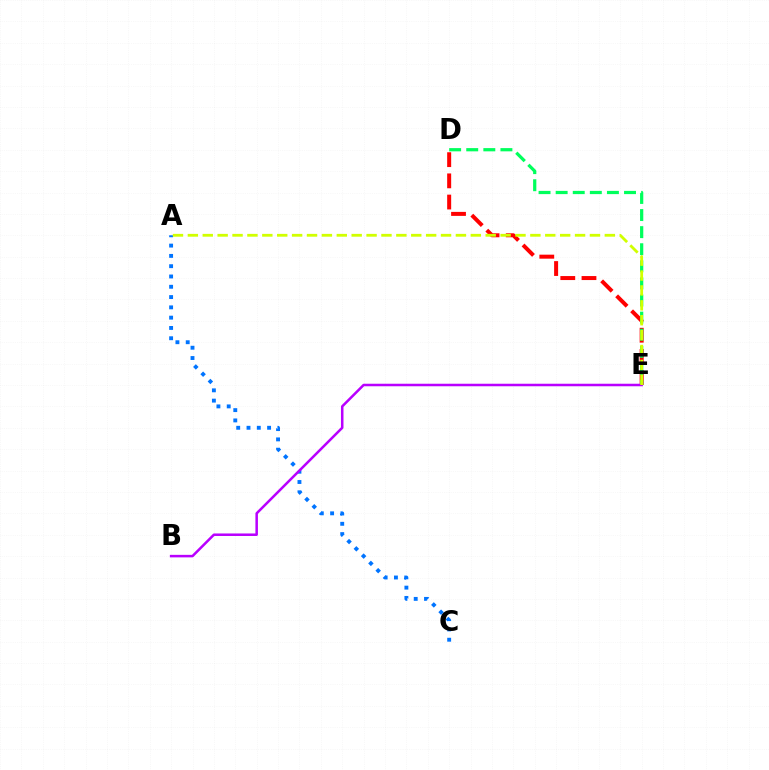{('D', 'E'): [{'color': '#ff0000', 'line_style': 'dashed', 'thickness': 2.88}, {'color': '#00ff5c', 'line_style': 'dashed', 'thickness': 2.32}], ('A', 'C'): [{'color': '#0074ff', 'line_style': 'dotted', 'thickness': 2.8}], ('B', 'E'): [{'color': '#b900ff', 'line_style': 'solid', 'thickness': 1.81}], ('A', 'E'): [{'color': '#d1ff00', 'line_style': 'dashed', 'thickness': 2.02}]}